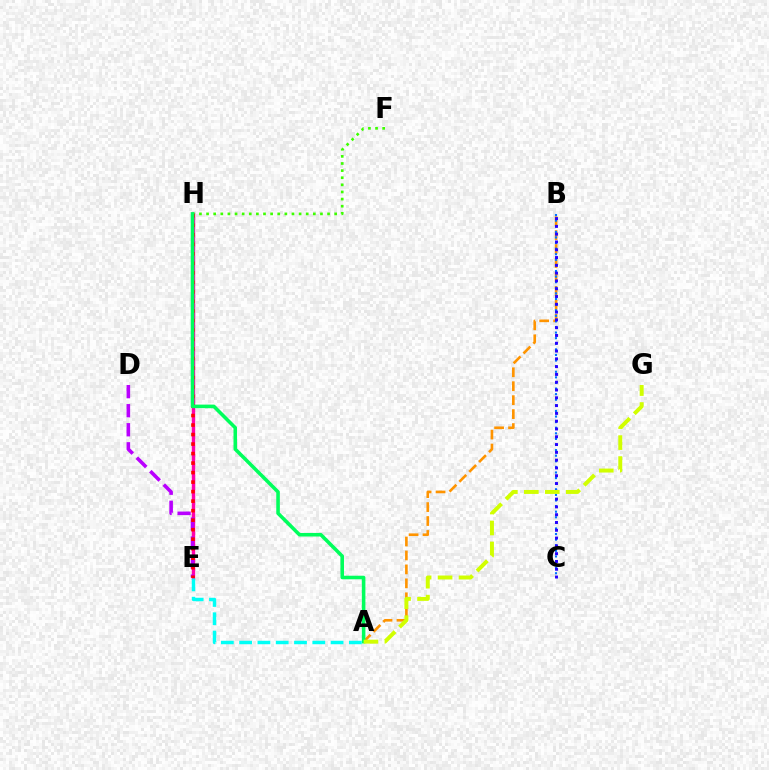{('A', 'B'): [{'color': '#ff9400', 'line_style': 'dashed', 'thickness': 1.9}], ('E', 'H'): [{'color': '#ff00ac', 'line_style': 'solid', 'thickness': 2.44}, {'color': '#ff0000', 'line_style': 'dotted', 'thickness': 2.58}], ('D', 'E'): [{'color': '#b900ff', 'line_style': 'dashed', 'thickness': 2.59}], ('B', 'C'): [{'color': '#0074ff', 'line_style': 'dotted', 'thickness': 1.52}, {'color': '#2500ff', 'line_style': 'dotted', 'thickness': 2.12}], ('F', 'H'): [{'color': '#3dff00', 'line_style': 'dotted', 'thickness': 1.93}], ('A', 'H'): [{'color': '#00ff5c', 'line_style': 'solid', 'thickness': 2.57}], ('A', 'G'): [{'color': '#d1ff00', 'line_style': 'dashed', 'thickness': 2.85}], ('A', 'E'): [{'color': '#00fff6', 'line_style': 'dashed', 'thickness': 2.48}]}